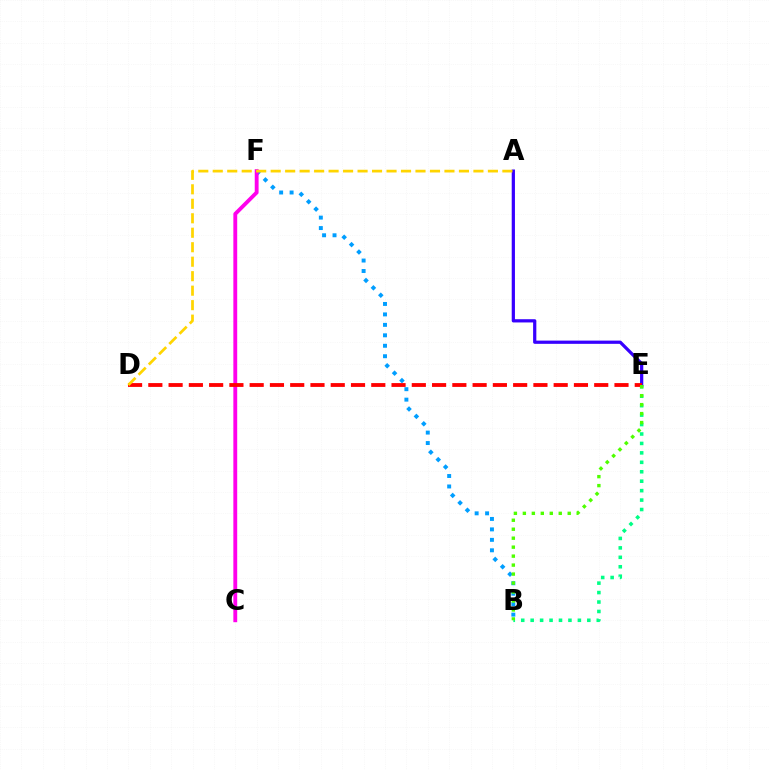{('B', 'E'): [{'color': '#00ff86', 'line_style': 'dotted', 'thickness': 2.57}, {'color': '#4fff00', 'line_style': 'dotted', 'thickness': 2.44}], ('B', 'F'): [{'color': '#009eff', 'line_style': 'dotted', 'thickness': 2.84}], ('C', 'F'): [{'color': '#ff00ed', 'line_style': 'solid', 'thickness': 2.77}], ('A', 'E'): [{'color': '#3700ff', 'line_style': 'solid', 'thickness': 2.33}], ('D', 'E'): [{'color': '#ff0000', 'line_style': 'dashed', 'thickness': 2.75}], ('A', 'D'): [{'color': '#ffd500', 'line_style': 'dashed', 'thickness': 1.97}]}